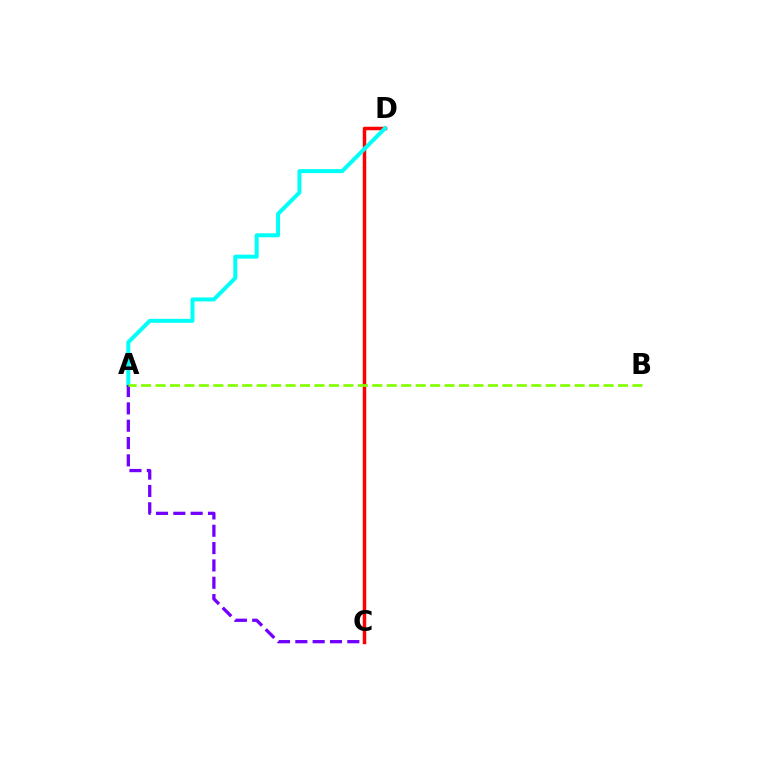{('C', 'D'): [{'color': '#ff0000', 'line_style': 'solid', 'thickness': 2.51}], ('A', 'D'): [{'color': '#00fff6', 'line_style': 'solid', 'thickness': 2.87}], ('A', 'C'): [{'color': '#7200ff', 'line_style': 'dashed', 'thickness': 2.35}], ('A', 'B'): [{'color': '#84ff00', 'line_style': 'dashed', 'thickness': 1.96}]}